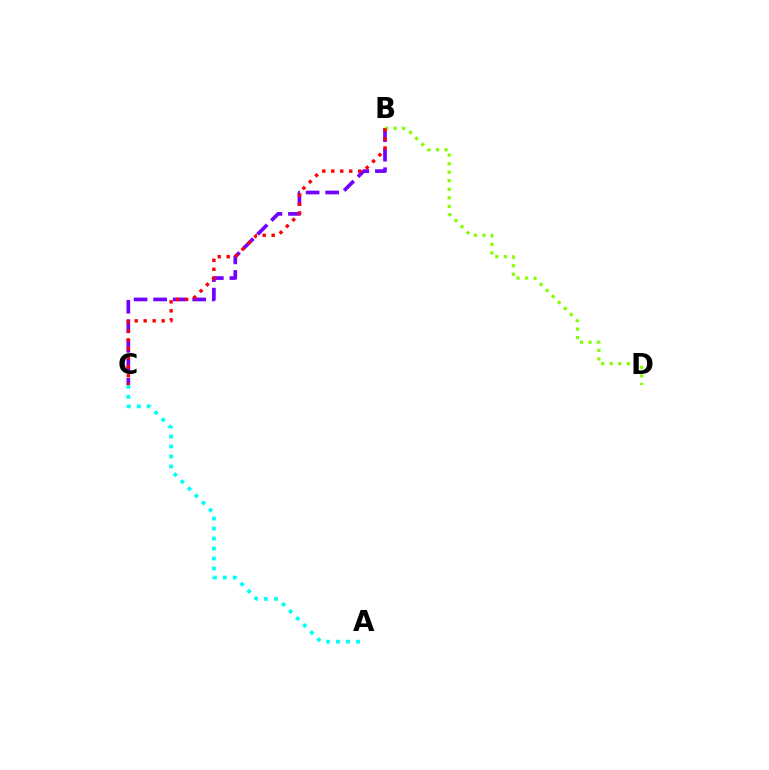{('B', 'C'): [{'color': '#7200ff', 'line_style': 'dashed', 'thickness': 2.65}, {'color': '#ff0000', 'line_style': 'dotted', 'thickness': 2.44}], ('A', 'C'): [{'color': '#00fff6', 'line_style': 'dotted', 'thickness': 2.71}], ('B', 'D'): [{'color': '#84ff00', 'line_style': 'dotted', 'thickness': 2.32}]}